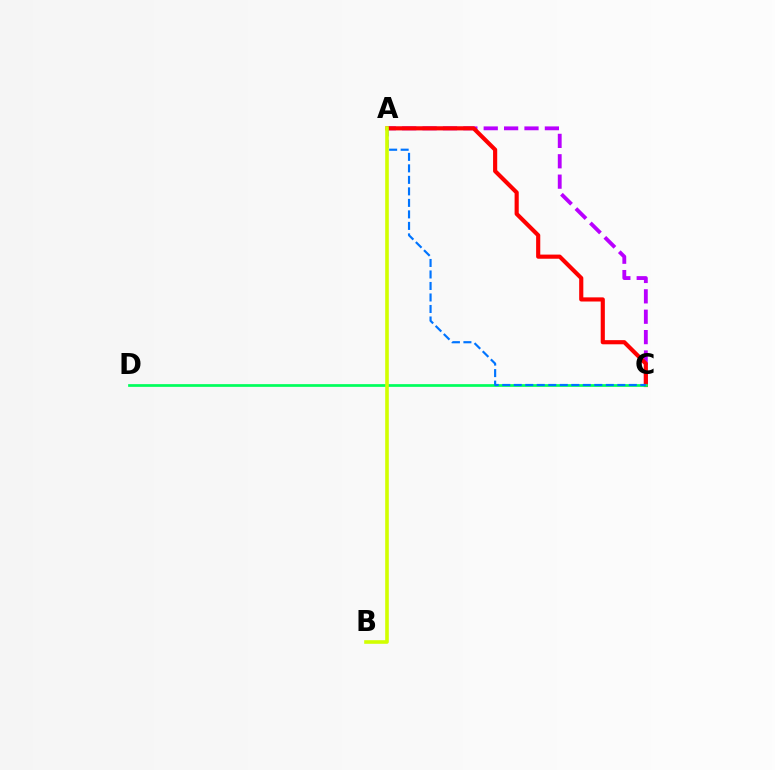{('A', 'C'): [{'color': '#b900ff', 'line_style': 'dashed', 'thickness': 2.77}, {'color': '#ff0000', 'line_style': 'solid', 'thickness': 2.98}, {'color': '#0074ff', 'line_style': 'dashed', 'thickness': 1.56}], ('C', 'D'): [{'color': '#00ff5c', 'line_style': 'solid', 'thickness': 1.96}], ('A', 'B'): [{'color': '#d1ff00', 'line_style': 'solid', 'thickness': 2.59}]}